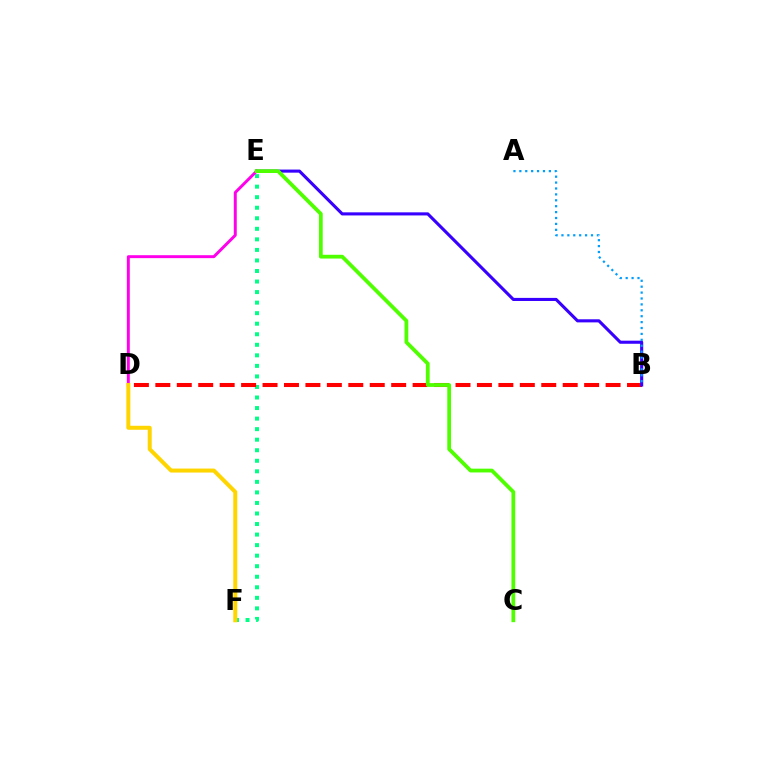{('E', 'F'): [{'color': '#00ff86', 'line_style': 'dotted', 'thickness': 2.86}], ('D', 'E'): [{'color': '#ff00ed', 'line_style': 'solid', 'thickness': 2.12}], ('B', 'D'): [{'color': '#ff0000', 'line_style': 'dashed', 'thickness': 2.91}], ('B', 'E'): [{'color': '#3700ff', 'line_style': 'solid', 'thickness': 2.22}], ('A', 'B'): [{'color': '#009eff', 'line_style': 'dotted', 'thickness': 1.6}], ('C', 'E'): [{'color': '#4fff00', 'line_style': 'solid', 'thickness': 2.72}], ('D', 'F'): [{'color': '#ffd500', 'line_style': 'solid', 'thickness': 2.87}]}